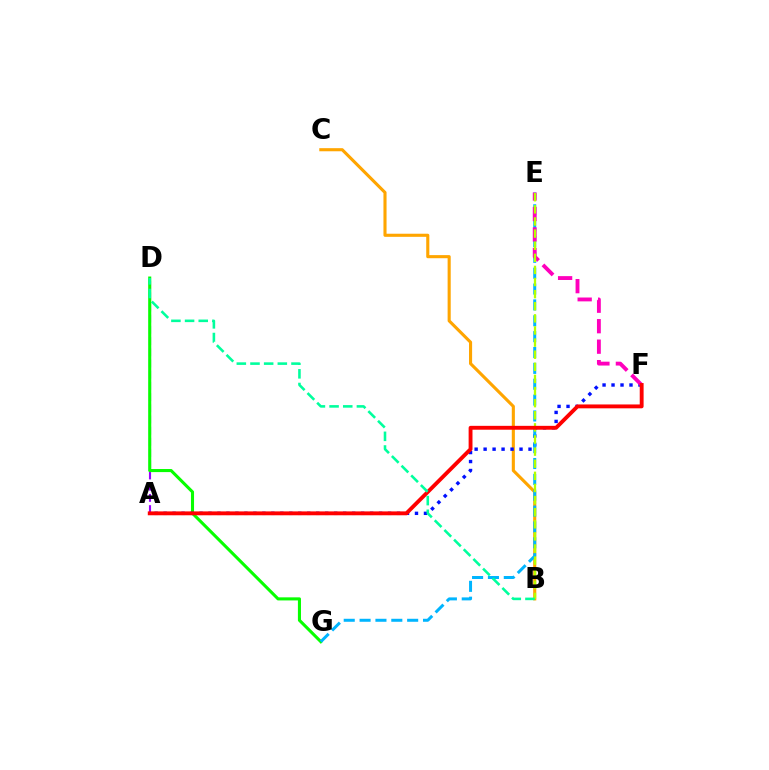{('A', 'D'): [{'color': '#9b00ff', 'line_style': 'dashed', 'thickness': 1.52}], ('B', 'C'): [{'color': '#ffa500', 'line_style': 'solid', 'thickness': 2.24}], ('D', 'G'): [{'color': '#08ff00', 'line_style': 'solid', 'thickness': 2.22}], ('A', 'F'): [{'color': '#0010ff', 'line_style': 'dotted', 'thickness': 2.44}, {'color': '#ff0000', 'line_style': 'solid', 'thickness': 2.79}], ('E', 'G'): [{'color': '#00b5ff', 'line_style': 'dashed', 'thickness': 2.15}], ('E', 'F'): [{'color': '#ff00bd', 'line_style': 'dashed', 'thickness': 2.78}], ('B', 'E'): [{'color': '#b3ff00', 'line_style': 'dashed', 'thickness': 1.65}], ('B', 'D'): [{'color': '#00ff9d', 'line_style': 'dashed', 'thickness': 1.86}]}